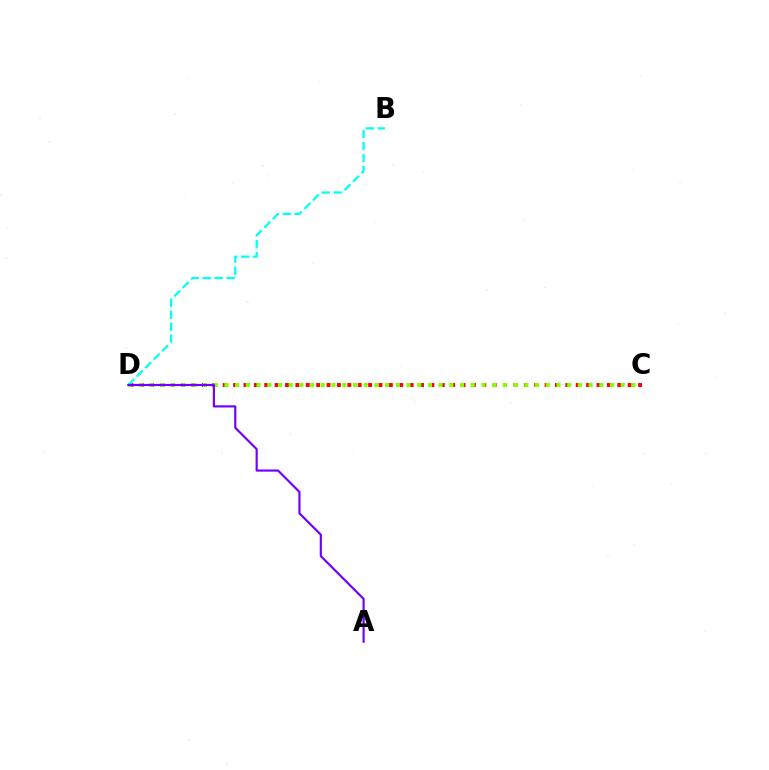{('C', 'D'): [{'color': '#ff0000', 'line_style': 'dotted', 'thickness': 2.82}, {'color': '#84ff00', 'line_style': 'dotted', 'thickness': 2.91}], ('B', 'D'): [{'color': '#00fff6', 'line_style': 'dashed', 'thickness': 1.63}], ('A', 'D'): [{'color': '#7200ff', 'line_style': 'solid', 'thickness': 1.57}]}